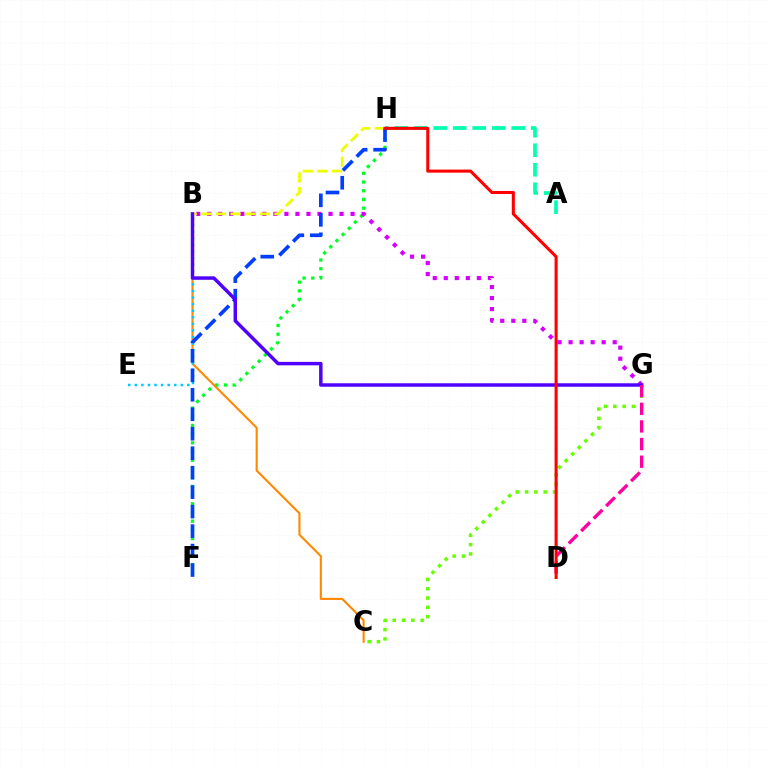{('B', 'C'): [{'color': '#ff8800', 'line_style': 'solid', 'thickness': 1.51}], ('A', 'H'): [{'color': '#00ffaf', 'line_style': 'dashed', 'thickness': 2.65}], ('B', 'E'): [{'color': '#00c7ff', 'line_style': 'dotted', 'thickness': 1.79}], ('F', 'H'): [{'color': '#00ff27', 'line_style': 'dotted', 'thickness': 2.36}, {'color': '#003fff', 'line_style': 'dashed', 'thickness': 2.65}], ('B', 'G'): [{'color': '#d600ff', 'line_style': 'dotted', 'thickness': 3.0}, {'color': '#4f00ff', 'line_style': 'solid', 'thickness': 2.49}], ('B', 'H'): [{'color': '#eeff00', 'line_style': 'dashed', 'thickness': 1.99}], ('C', 'G'): [{'color': '#66ff00', 'line_style': 'dotted', 'thickness': 2.53}], ('D', 'G'): [{'color': '#ff00a0', 'line_style': 'dashed', 'thickness': 2.4}], ('D', 'H'): [{'color': '#ff0000', 'line_style': 'solid', 'thickness': 2.21}]}